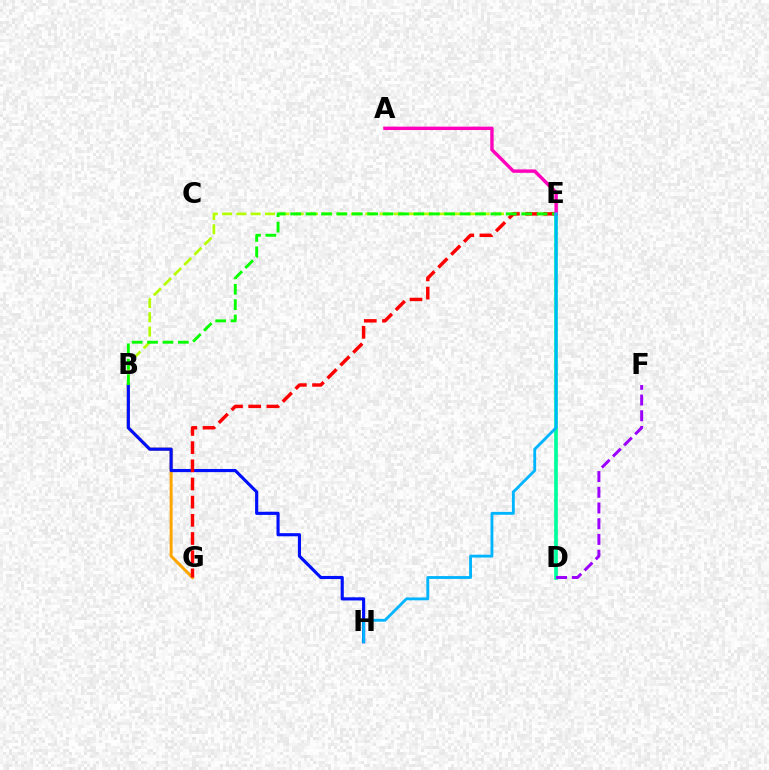{('B', 'E'): [{'color': '#b3ff00', 'line_style': 'dashed', 'thickness': 1.94}, {'color': '#08ff00', 'line_style': 'dashed', 'thickness': 2.09}], ('B', 'G'): [{'color': '#ffa500', 'line_style': 'solid', 'thickness': 2.16}], ('B', 'H'): [{'color': '#0010ff', 'line_style': 'solid', 'thickness': 2.26}], ('E', 'G'): [{'color': '#ff0000', 'line_style': 'dashed', 'thickness': 2.47}], ('D', 'E'): [{'color': '#00ff9d', 'line_style': 'solid', 'thickness': 2.66}], ('A', 'E'): [{'color': '#ff00bd', 'line_style': 'solid', 'thickness': 2.45}], ('E', 'H'): [{'color': '#00b5ff', 'line_style': 'solid', 'thickness': 2.05}], ('D', 'F'): [{'color': '#9b00ff', 'line_style': 'dashed', 'thickness': 2.13}]}